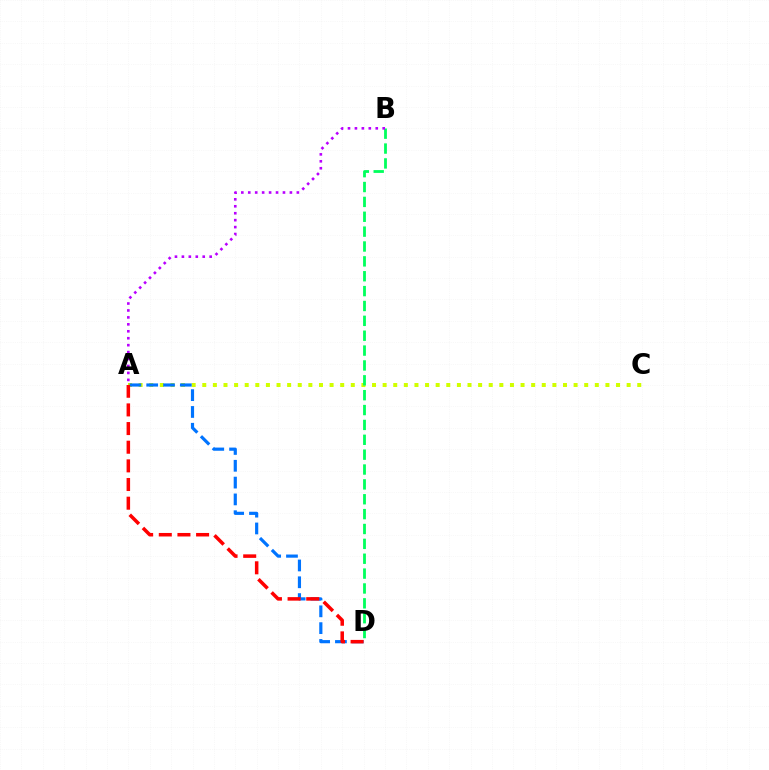{('A', 'C'): [{'color': '#d1ff00', 'line_style': 'dotted', 'thickness': 2.88}], ('A', 'D'): [{'color': '#0074ff', 'line_style': 'dashed', 'thickness': 2.28}, {'color': '#ff0000', 'line_style': 'dashed', 'thickness': 2.53}], ('B', 'D'): [{'color': '#00ff5c', 'line_style': 'dashed', 'thickness': 2.02}], ('A', 'B'): [{'color': '#b900ff', 'line_style': 'dotted', 'thickness': 1.89}]}